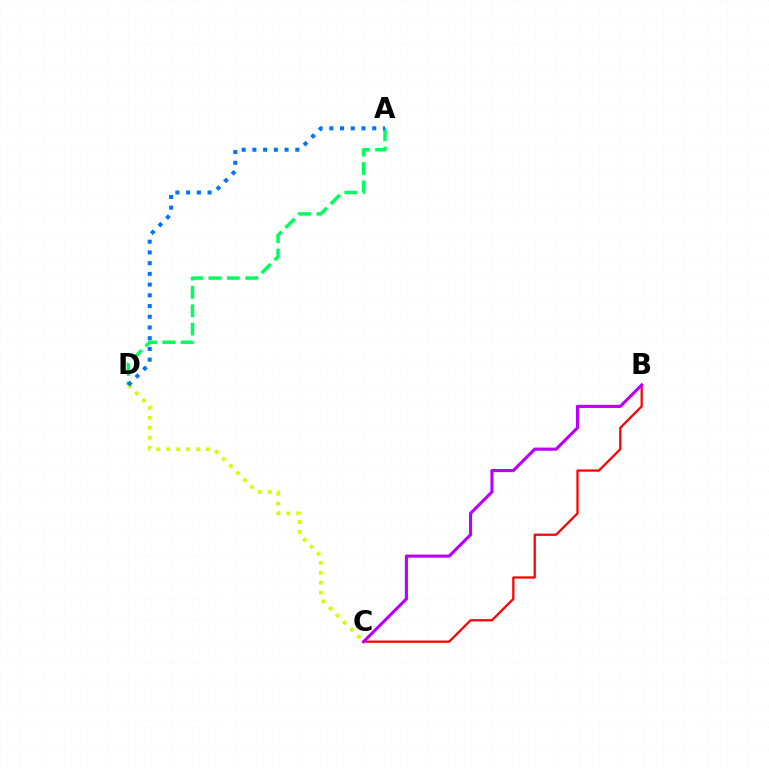{('A', 'D'): [{'color': '#00ff5c', 'line_style': 'dashed', 'thickness': 2.5}, {'color': '#0074ff', 'line_style': 'dotted', 'thickness': 2.91}], ('C', 'D'): [{'color': '#d1ff00', 'line_style': 'dotted', 'thickness': 2.7}], ('B', 'C'): [{'color': '#ff0000', 'line_style': 'solid', 'thickness': 1.63}, {'color': '#b900ff', 'line_style': 'solid', 'thickness': 2.24}]}